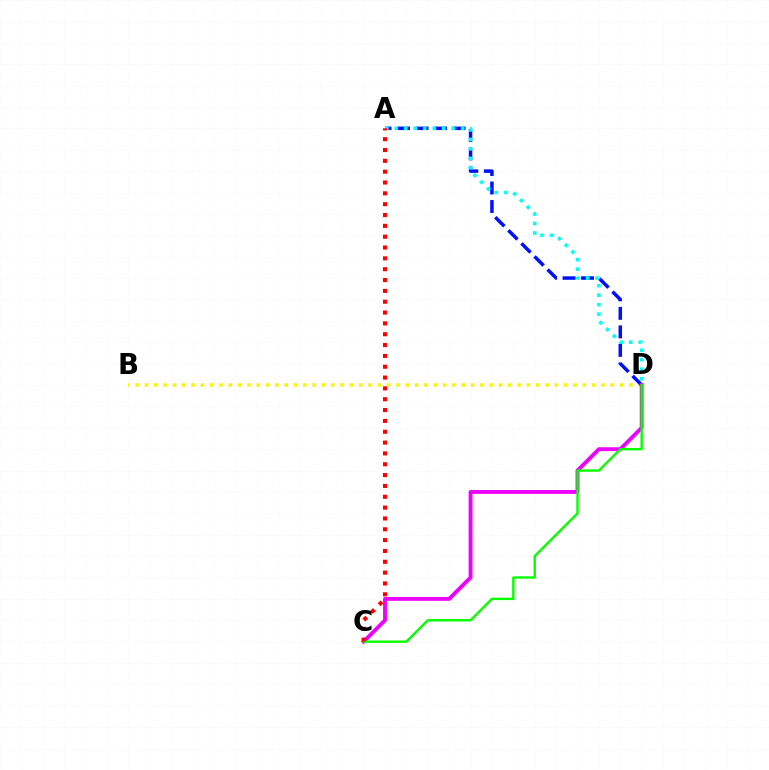{('B', 'D'): [{'color': '#fcf500', 'line_style': 'dotted', 'thickness': 2.53}], ('A', 'D'): [{'color': '#0010ff', 'line_style': 'dashed', 'thickness': 2.51}, {'color': '#00fff6', 'line_style': 'dotted', 'thickness': 2.58}], ('C', 'D'): [{'color': '#ee00ff', 'line_style': 'solid', 'thickness': 2.78}, {'color': '#08ff00', 'line_style': 'solid', 'thickness': 1.73}], ('A', 'C'): [{'color': '#ff0000', 'line_style': 'dotted', 'thickness': 2.94}]}